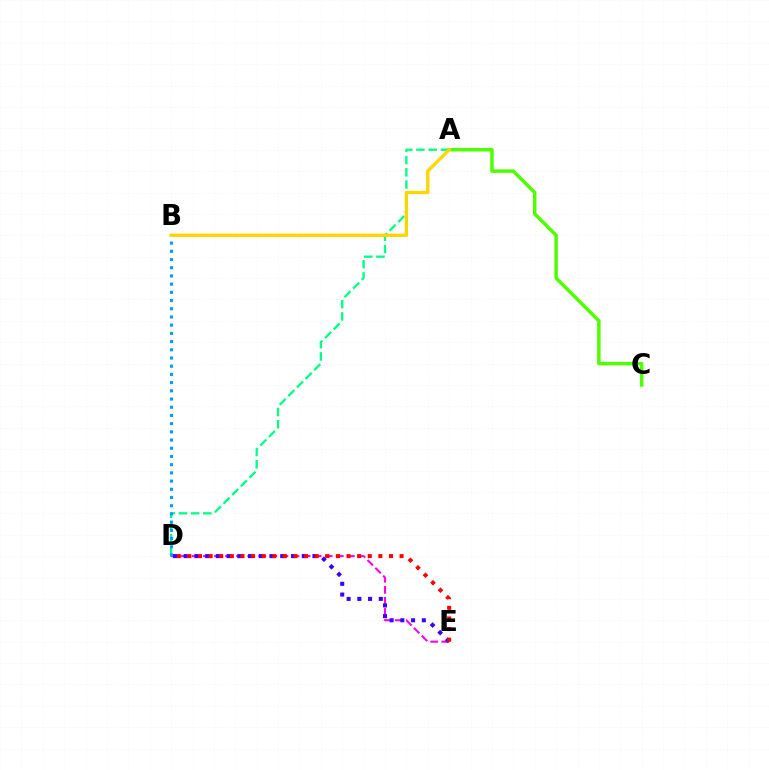{('A', 'D'): [{'color': '#00ff86', 'line_style': 'dashed', 'thickness': 1.66}], ('D', 'E'): [{'color': '#ff00ed', 'line_style': 'dashed', 'thickness': 1.5}, {'color': '#3700ff', 'line_style': 'dotted', 'thickness': 2.92}, {'color': '#ff0000', 'line_style': 'dotted', 'thickness': 2.88}], ('A', 'C'): [{'color': '#4fff00', 'line_style': 'solid', 'thickness': 2.51}], ('B', 'D'): [{'color': '#009eff', 'line_style': 'dotted', 'thickness': 2.23}], ('A', 'B'): [{'color': '#ffd500', 'line_style': 'solid', 'thickness': 2.39}]}